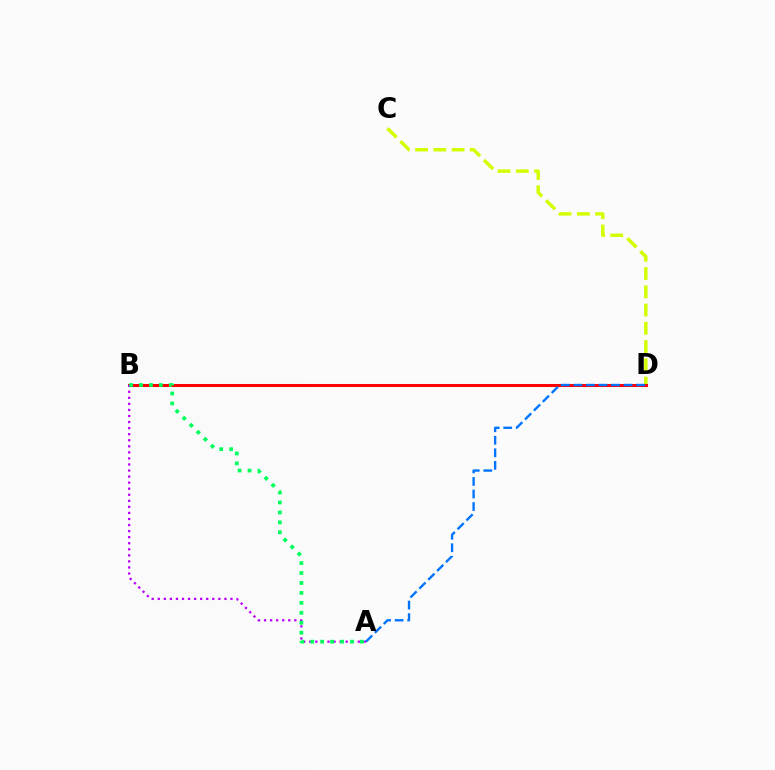{('C', 'D'): [{'color': '#d1ff00', 'line_style': 'dashed', 'thickness': 2.48}], ('B', 'D'): [{'color': '#ff0000', 'line_style': 'solid', 'thickness': 2.18}], ('A', 'B'): [{'color': '#b900ff', 'line_style': 'dotted', 'thickness': 1.65}, {'color': '#00ff5c', 'line_style': 'dotted', 'thickness': 2.7}], ('A', 'D'): [{'color': '#0074ff', 'line_style': 'dashed', 'thickness': 1.7}]}